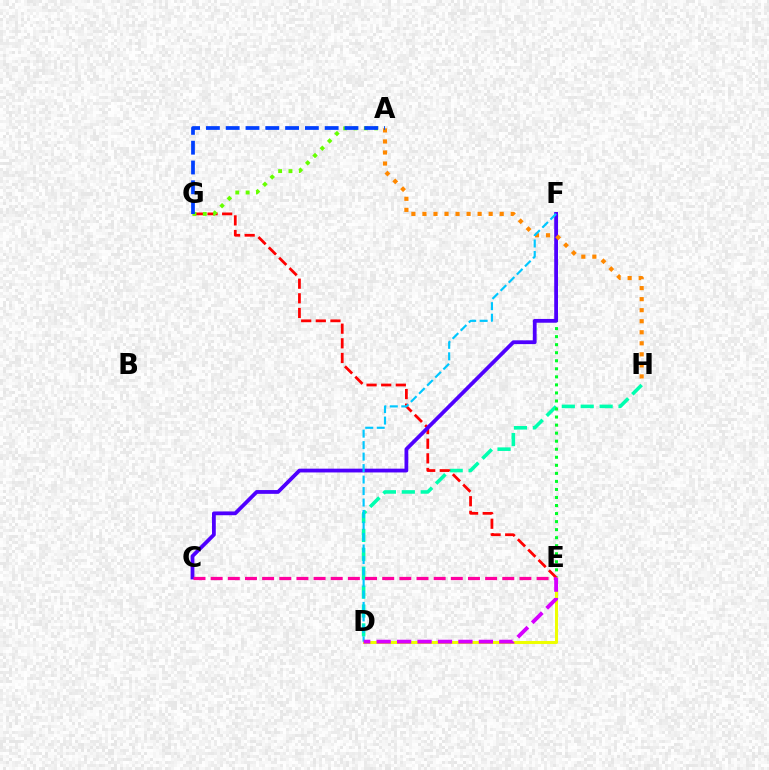{('D', 'H'): [{'color': '#00ffaf', 'line_style': 'dashed', 'thickness': 2.57}], ('E', 'F'): [{'color': '#00ff27', 'line_style': 'dotted', 'thickness': 2.18}], ('D', 'E'): [{'color': '#eeff00', 'line_style': 'solid', 'thickness': 2.18}, {'color': '#d600ff', 'line_style': 'dashed', 'thickness': 2.78}], ('E', 'G'): [{'color': '#ff0000', 'line_style': 'dashed', 'thickness': 1.99}], ('C', 'F'): [{'color': '#4f00ff', 'line_style': 'solid', 'thickness': 2.72}], ('A', 'H'): [{'color': '#ff8800', 'line_style': 'dotted', 'thickness': 3.0}], ('C', 'E'): [{'color': '#ff00a0', 'line_style': 'dashed', 'thickness': 2.33}], ('A', 'G'): [{'color': '#66ff00', 'line_style': 'dotted', 'thickness': 2.81}, {'color': '#003fff', 'line_style': 'dashed', 'thickness': 2.69}], ('D', 'F'): [{'color': '#00c7ff', 'line_style': 'dashed', 'thickness': 1.56}]}